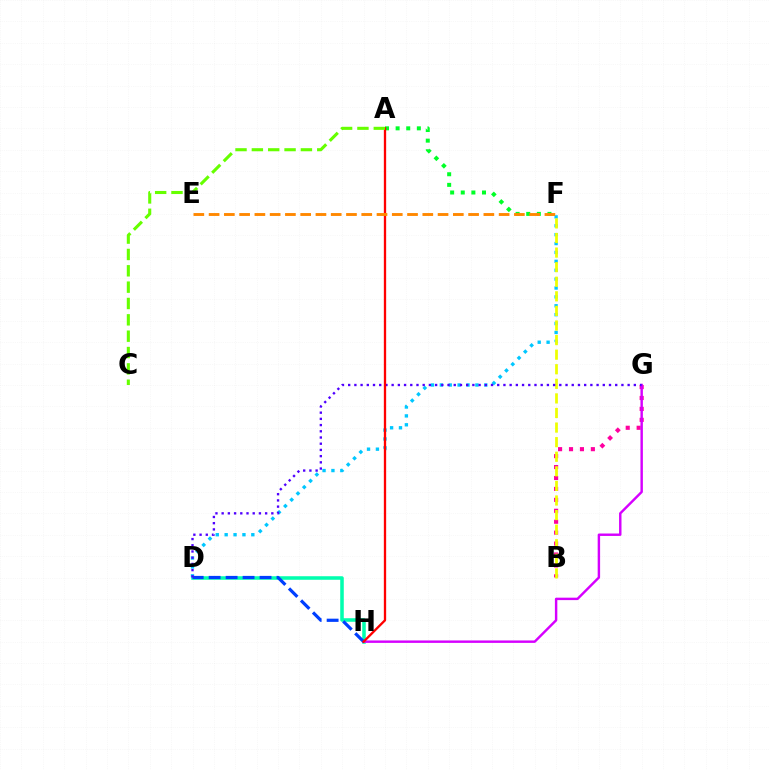{('D', 'F'): [{'color': '#00c7ff', 'line_style': 'dotted', 'thickness': 2.42}], ('B', 'G'): [{'color': '#ff00a0', 'line_style': 'dotted', 'thickness': 2.97}], ('D', 'H'): [{'color': '#00ffaf', 'line_style': 'solid', 'thickness': 2.56}, {'color': '#003fff', 'line_style': 'dashed', 'thickness': 2.3}], ('G', 'H'): [{'color': '#d600ff', 'line_style': 'solid', 'thickness': 1.75}], ('B', 'F'): [{'color': '#eeff00', 'line_style': 'dashed', 'thickness': 1.98}], ('A', 'F'): [{'color': '#00ff27', 'line_style': 'dotted', 'thickness': 2.88}], ('D', 'G'): [{'color': '#4f00ff', 'line_style': 'dotted', 'thickness': 1.69}], ('A', 'H'): [{'color': '#ff0000', 'line_style': 'solid', 'thickness': 1.67}], ('E', 'F'): [{'color': '#ff8800', 'line_style': 'dashed', 'thickness': 2.07}], ('A', 'C'): [{'color': '#66ff00', 'line_style': 'dashed', 'thickness': 2.22}]}